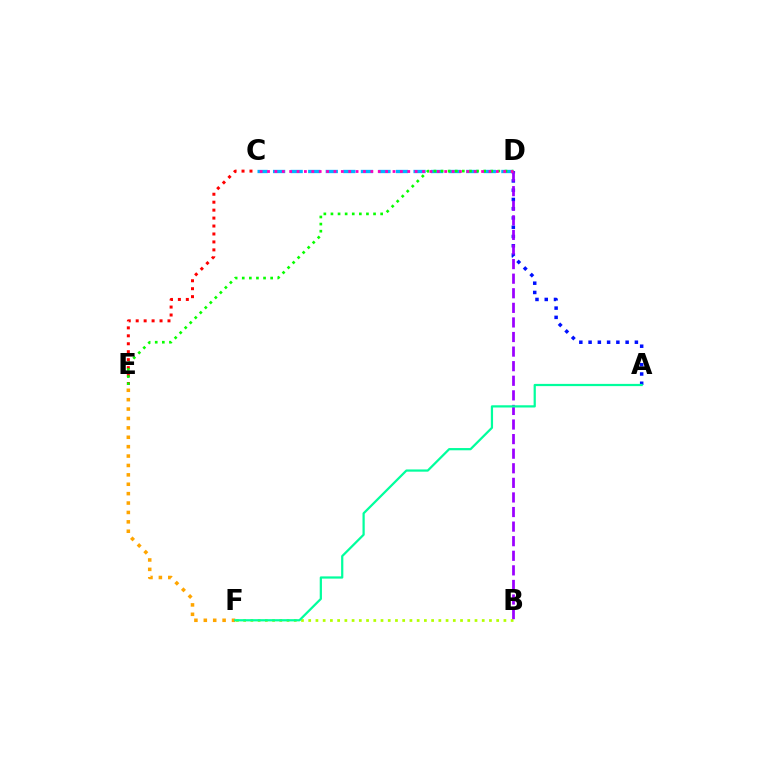{('C', 'E'): [{'color': '#ff0000', 'line_style': 'dotted', 'thickness': 2.16}], ('C', 'D'): [{'color': '#00b5ff', 'line_style': 'dashed', 'thickness': 2.39}, {'color': '#ff00bd', 'line_style': 'dotted', 'thickness': 2.01}], ('B', 'F'): [{'color': '#b3ff00', 'line_style': 'dotted', 'thickness': 1.96}], ('A', 'D'): [{'color': '#0010ff', 'line_style': 'dotted', 'thickness': 2.52}], ('B', 'D'): [{'color': '#9b00ff', 'line_style': 'dashed', 'thickness': 1.98}], ('D', 'E'): [{'color': '#08ff00', 'line_style': 'dotted', 'thickness': 1.93}], ('E', 'F'): [{'color': '#ffa500', 'line_style': 'dotted', 'thickness': 2.55}], ('A', 'F'): [{'color': '#00ff9d', 'line_style': 'solid', 'thickness': 1.6}]}